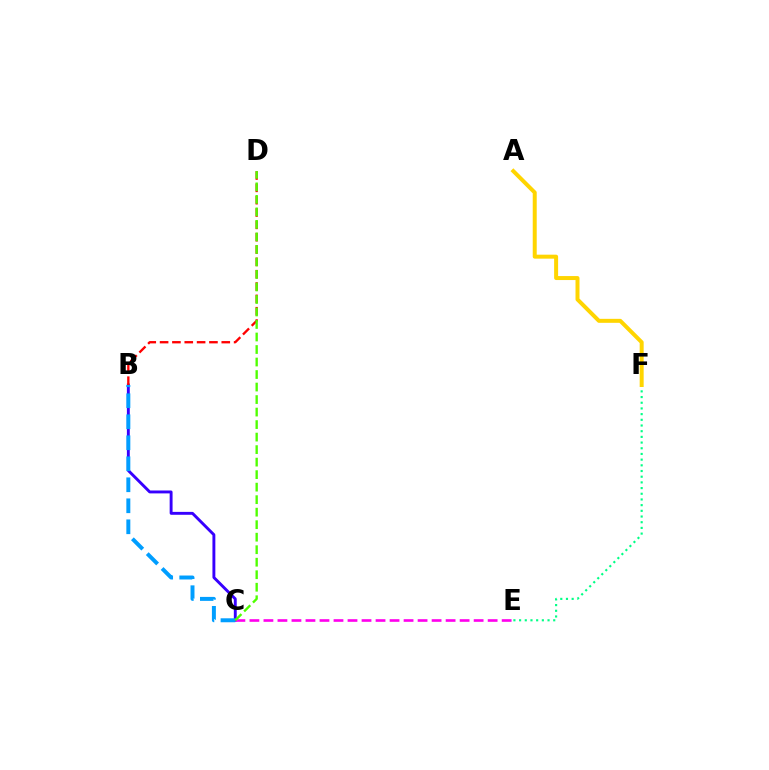{('B', 'C'): [{'color': '#3700ff', 'line_style': 'solid', 'thickness': 2.09}, {'color': '#009eff', 'line_style': 'dashed', 'thickness': 2.85}], ('C', 'E'): [{'color': '#ff00ed', 'line_style': 'dashed', 'thickness': 1.9}], ('E', 'F'): [{'color': '#00ff86', 'line_style': 'dotted', 'thickness': 1.55}], ('A', 'F'): [{'color': '#ffd500', 'line_style': 'solid', 'thickness': 2.87}], ('B', 'D'): [{'color': '#ff0000', 'line_style': 'dashed', 'thickness': 1.68}], ('C', 'D'): [{'color': '#4fff00', 'line_style': 'dashed', 'thickness': 1.7}]}